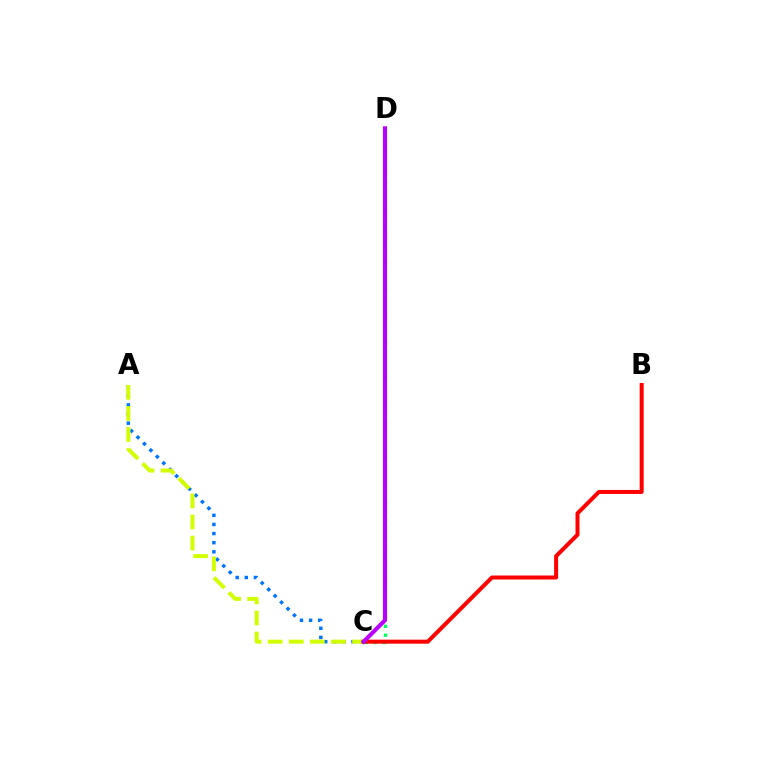{('C', 'D'): [{'color': '#00ff5c', 'line_style': 'dotted', 'thickness': 2.41}, {'color': '#b900ff', 'line_style': 'solid', 'thickness': 2.95}], ('A', 'C'): [{'color': '#0074ff', 'line_style': 'dotted', 'thickness': 2.48}, {'color': '#d1ff00', 'line_style': 'dashed', 'thickness': 2.87}], ('B', 'C'): [{'color': '#ff0000', 'line_style': 'solid', 'thickness': 2.88}]}